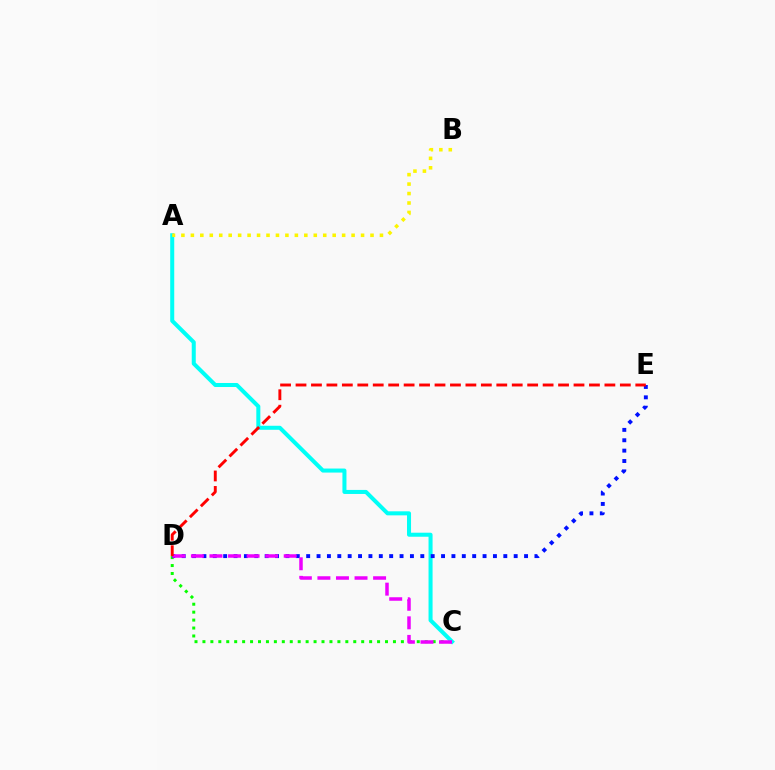{('C', 'D'): [{'color': '#08ff00', 'line_style': 'dotted', 'thickness': 2.16}, {'color': '#ee00ff', 'line_style': 'dashed', 'thickness': 2.52}], ('A', 'C'): [{'color': '#00fff6', 'line_style': 'solid', 'thickness': 2.9}], ('D', 'E'): [{'color': '#0010ff', 'line_style': 'dotted', 'thickness': 2.82}, {'color': '#ff0000', 'line_style': 'dashed', 'thickness': 2.1}], ('A', 'B'): [{'color': '#fcf500', 'line_style': 'dotted', 'thickness': 2.57}]}